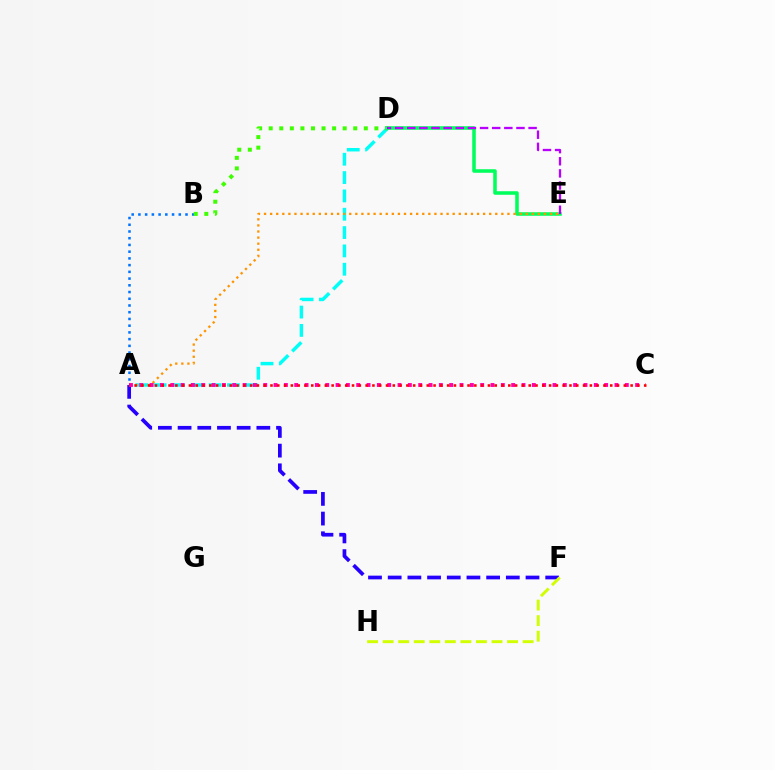{('A', 'D'): [{'color': '#00fff6', 'line_style': 'dashed', 'thickness': 2.49}], ('A', 'F'): [{'color': '#2500ff', 'line_style': 'dashed', 'thickness': 2.67}], ('A', 'B'): [{'color': '#0074ff', 'line_style': 'dotted', 'thickness': 1.83}], ('B', 'D'): [{'color': '#3dff00', 'line_style': 'dotted', 'thickness': 2.87}], ('F', 'H'): [{'color': '#d1ff00', 'line_style': 'dashed', 'thickness': 2.11}], ('D', 'E'): [{'color': '#00ff5c', 'line_style': 'solid', 'thickness': 2.55}, {'color': '#b900ff', 'line_style': 'dashed', 'thickness': 1.65}], ('A', 'E'): [{'color': '#ff9400', 'line_style': 'dotted', 'thickness': 1.65}], ('A', 'C'): [{'color': '#ff00ac', 'line_style': 'dotted', 'thickness': 2.81}, {'color': '#ff0000', 'line_style': 'dotted', 'thickness': 1.85}]}